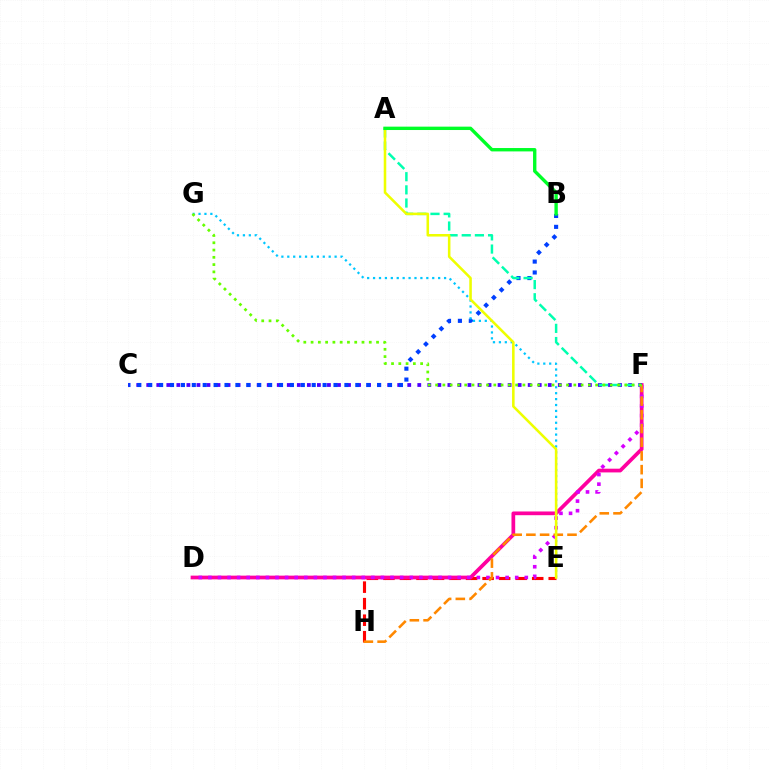{('E', 'H'): [{'color': '#ff0000', 'line_style': 'dashed', 'thickness': 2.25}], ('D', 'F'): [{'color': '#ff00a0', 'line_style': 'solid', 'thickness': 2.68}, {'color': '#d600ff', 'line_style': 'dotted', 'thickness': 2.61}], ('C', 'F'): [{'color': '#4f00ff', 'line_style': 'dotted', 'thickness': 2.73}], ('B', 'C'): [{'color': '#003fff', 'line_style': 'dotted', 'thickness': 2.96}], ('E', 'G'): [{'color': '#00c7ff', 'line_style': 'dotted', 'thickness': 1.61}], ('F', 'H'): [{'color': '#ff8800', 'line_style': 'dashed', 'thickness': 1.86}], ('A', 'F'): [{'color': '#00ffaf', 'line_style': 'dashed', 'thickness': 1.79}], ('A', 'E'): [{'color': '#eeff00', 'line_style': 'solid', 'thickness': 1.84}], ('F', 'G'): [{'color': '#66ff00', 'line_style': 'dotted', 'thickness': 1.98}], ('A', 'B'): [{'color': '#00ff27', 'line_style': 'solid', 'thickness': 2.43}]}